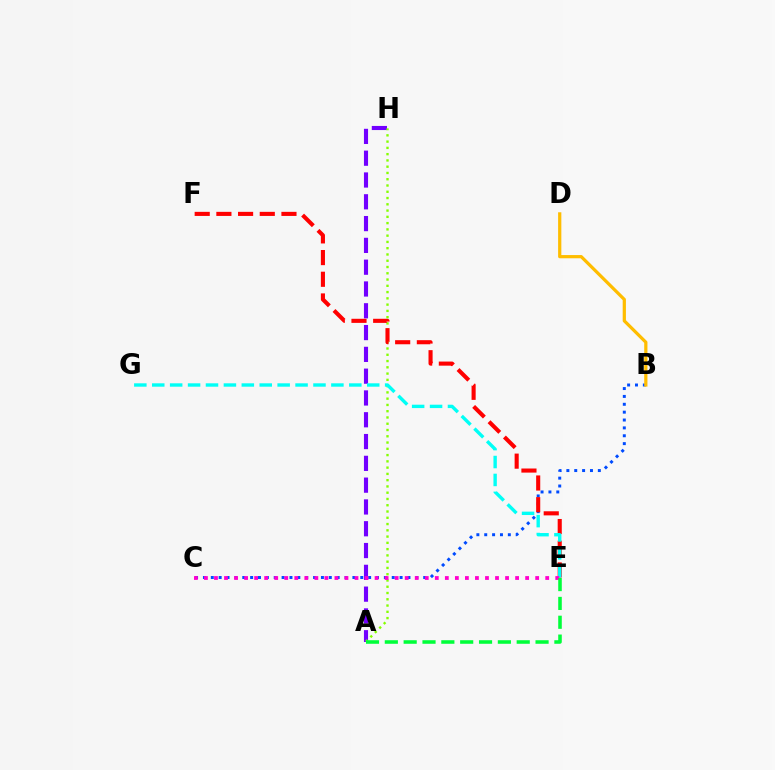{('B', 'C'): [{'color': '#004bff', 'line_style': 'dotted', 'thickness': 2.14}], ('A', 'H'): [{'color': '#7200ff', 'line_style': 'dashed', 'thickness': 2.96}, {'color': '#84ff00', 'line_style': 'dotted', 'thickness': 1.7}], ('E', 'F'): [{'color': '#ff0000', 'line_style': 'dashed', 'thickness': 2.95}], ('E', 'G'): [{'color': '#00fff6', 'line_style': 'dashed', 'thickness': 2.43}], ('C', 'E'): [{'color': '#ff00cf', 'line_style': 'dotted', 'thickness': 2.73}], ('A', 'E'): [{'color': '#00ff39', 'line_style': 'dashed', 'thickness': 2.56}], ('B', 'D'): [{'color': '#ffbd00', 'line_style': 'solid', 'thickness': 2.32}]}